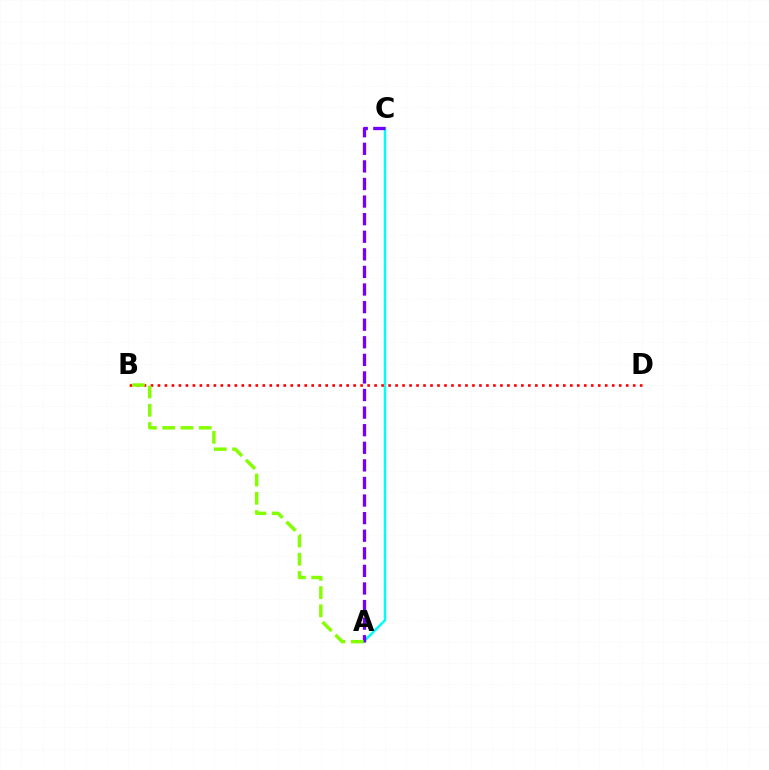{('A', 'C'): [{'color': '#00fff6', 'line_style': 'solid', 'thickness': 1.81}, {'color': '#7200ff', 'line_style': 'dashed', 'thickness': 2.39}], ('B', 'D'): [{'color': '#ff0000', 'line_style': 'dotted', 'thickness': 1.9}], ('A', 'B'): [{'color': '#84ff00', 'line_style': 'dashed', 'thickness': 2.48}]}